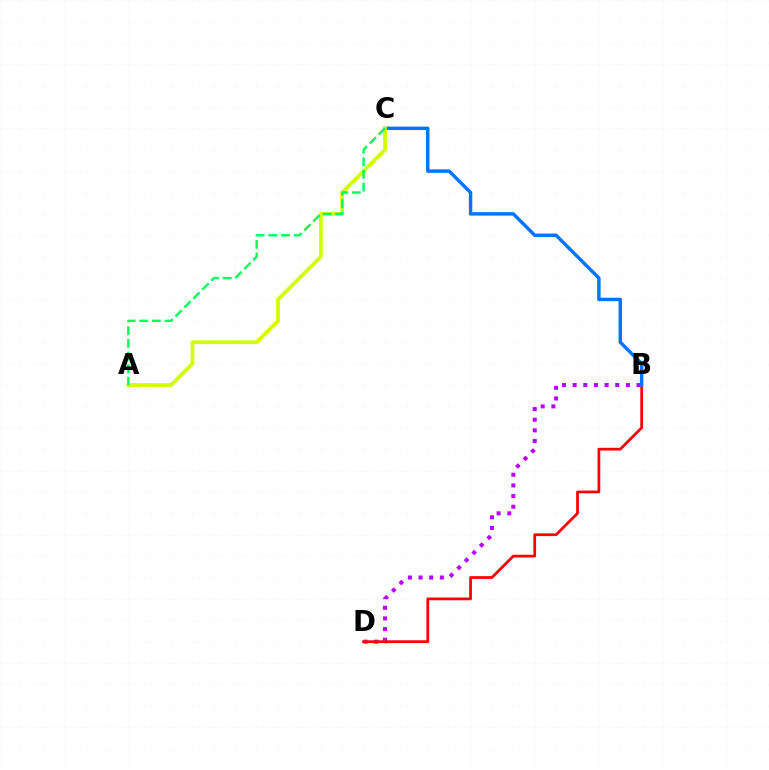{('B', 'D'): [{'color': '#b900ff', 'line_style': 'dotted', 'thickness': 2.89}, {'color': '#ff0000', 'line_style': 'solid', 'thickness': 1.98}], ('B', 'C'): [{'color': '#0074ff', 'line_style': 'solid', 'thickness': 2.48}], ('A', 'C'): [{'color': '#d1ff00', 'line_style': 'solid', 'thickness': 2.7}, {'color': '#00ff5c', 'line_style': 'dashed', 'thickness': 1.72}]}